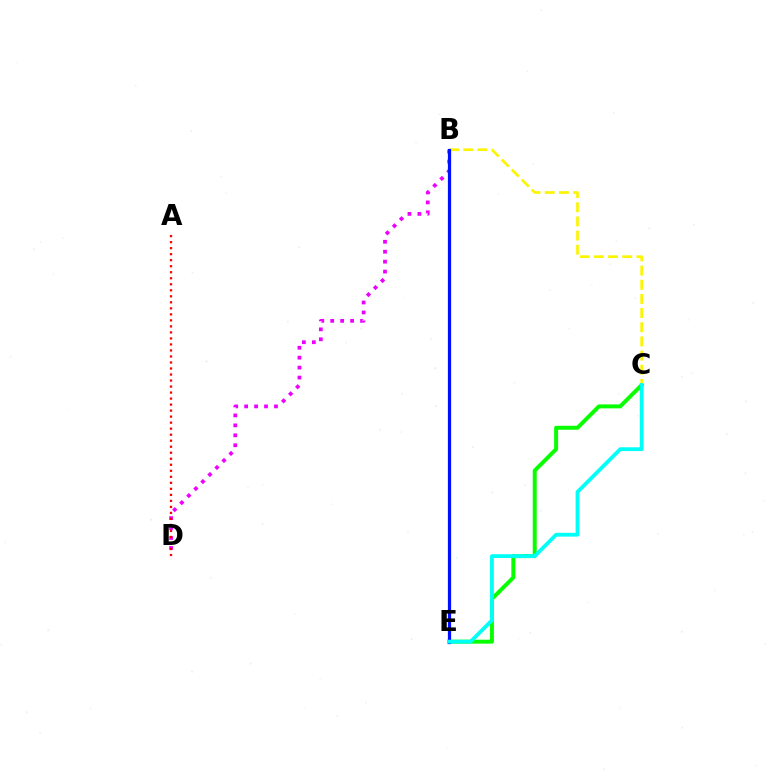{('C', 'E'): [{'color': '#08ff00', 'line_style': 'solid', 'thickness': 2.85}, {'color': '#00fff6', 'line_style': 'solid', 'thickness': 2.73}], ('B', 'D'): [{'color': '#ee00ff', 'line_style': 'dotted', 'thickness': 2.7}], ('B', 'C'): [{'color': '#fcf500', 'line_style': 'dashed', 'thickness': 1.92}], ('B', 'E'): [{'color': '#0010ff', 'line_style': 'solid', 'thickness': 2.32}], ('A', 'D'): [{'color': '#ff0000', 'line_style': 'dotted', 'thickness': 1.63}]}